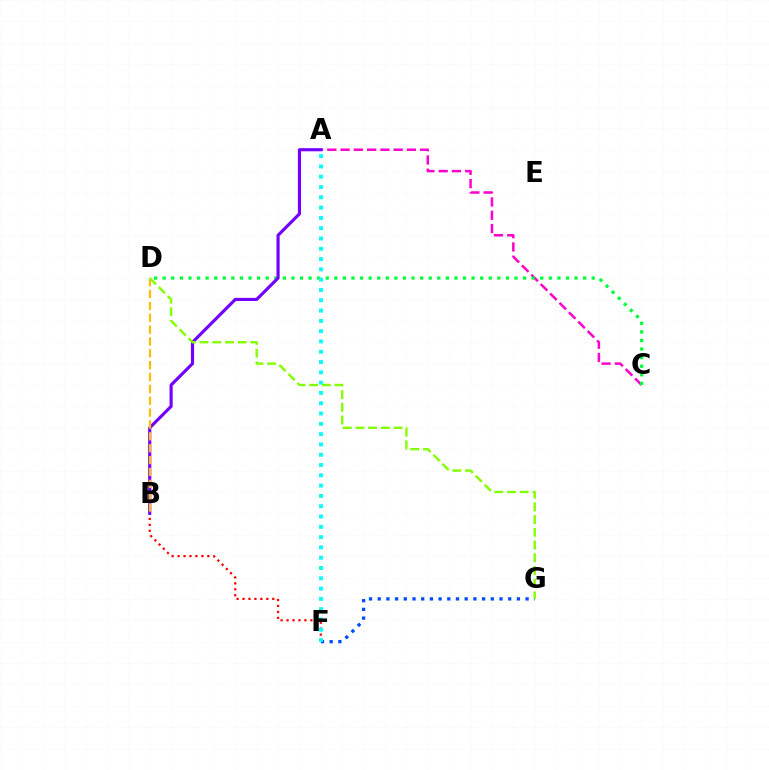{('B', 'F'): [{'color': '#ff0000', 'line_style': 'dotted', 'thickness': 1.62}], ('A', 'C'): [{'color': '#ff00cf', 'line_style': 'dashed', 'thickness': 1.8}], ('C', 'D'): [{'color': '#00ff39', 'line_style': 'dotted', 'thickness': 2.33}], ('A', 'B'): [{'color': '#7200ff', 'line_style': 'solid', 'thickness': 2.26}], ('B', 'D'): [{'color': '#ffbd00', 'line_style': 'dashed', 'thickness': 1.61}], ('F', 'G'): [{'color': '#004bff', 'line_style': 'dotted', 'thickness': 2.36}], ('A', 'F'): [{'color': '#00fff6', 'line_style': 'dotted', 'thickness': 2.8}], ('D', 'G'): [{'color': '#84ff00', 'line_style': 'dashed', 'thickness': 1.73}]}